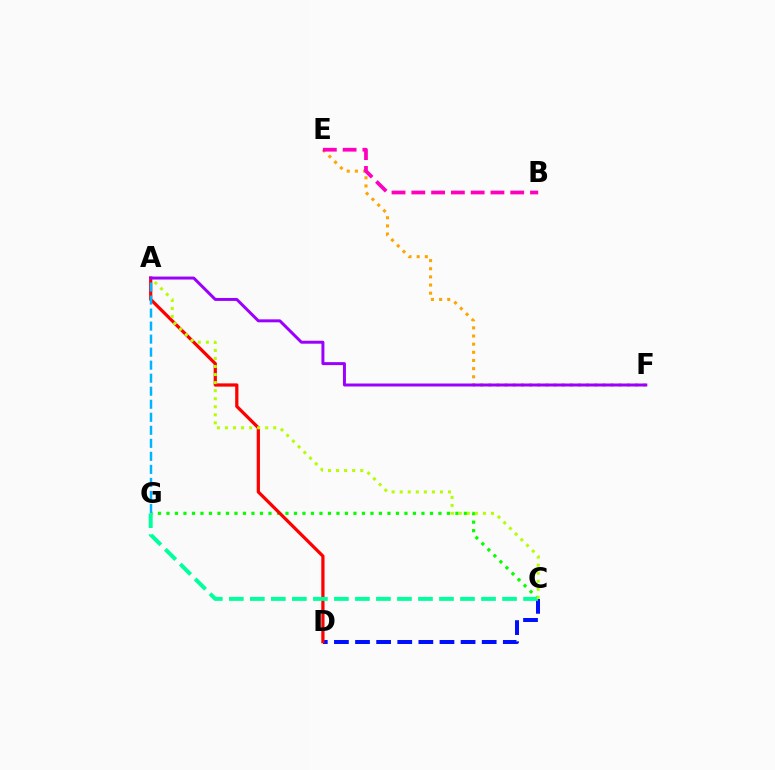{('C', 'D'): [{'color': '#0010ff', 'line_style': 'dashed', 'thickness': 2.87}], ('E', 'F'): [{'color': '#ffa500', 'line_style': 'dotted', 'thickness': 2.21}], ('C', 'G'): [{'color': '#08ff00', 'line_style': 'dotted', 'thickness': 2.31}, {'color': '#00ff9d', 'line_style': 'dashed', 'thickness': 2.86}], ('B', 'E'): [{'color': '#ff00bd', 'line_style': 'dashed', 'thickness': 2.69}], ('A', 'D'): [{'color': '#ff0000', 'line_style': 'solid', 'thickness': 2.33}], ('A', 'C'): [{'color': '#b3ff00', 'line_style': 'dotted', 'thickness': 2.19}], ('A', 'G'): [{'color': '#00b5ff', 'line_style': 'dashed', 'thickness': 1.77}], ('A', 'F'): [{'color': '#9b00ff', 'line_style': 'solid', 'thickness': 2.14}]}